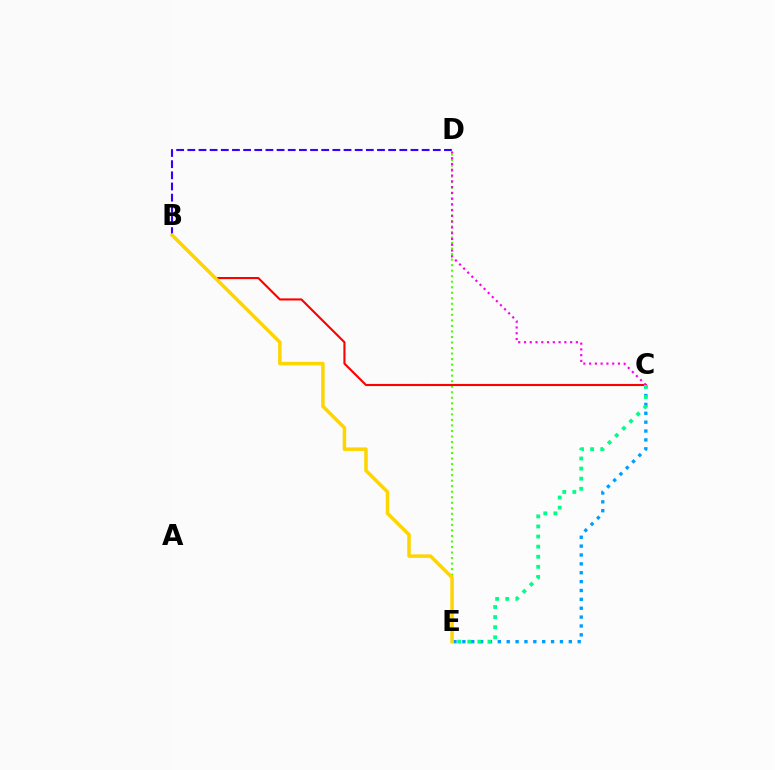{('B', 'D'): [{'color': '#3700ff', 'line_style': 'dashed', 'thickness': 1.52}], ('C', 'E'): [{'color': '#009eff', 'line_style': 'dotted', 'thickness': 2.41}, {'color': '#00ff86', 'line_style': 'dotted', 'thickness': 2.74}], ('D', 'E'): [{'color': '#4fff00', 'line_style': 'dotted', 'thickness': 1.5}], ('B', 'C'): [{'color': '#ff0000', 'line_style': 'solid', 'thickness': 1.52}], ('B', 'E'): [{'color': '#ffd500', 'line_style': 'solid', 'thickness': 2.53}], ('C', 'D'): [{'color': '#ff00ed', 'line_style': 'dotted', 'thickness': 1.57}]}